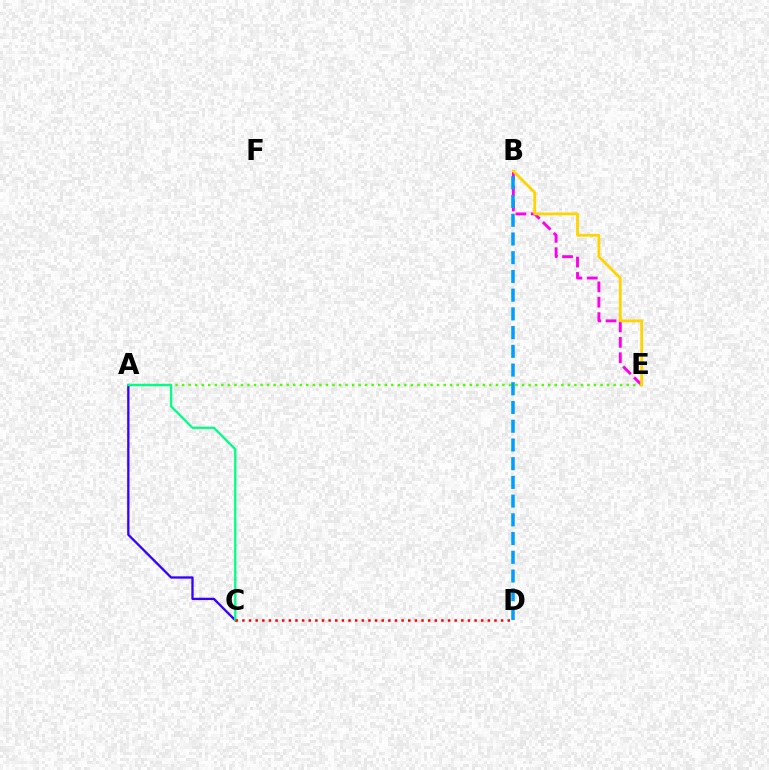{('B', 'E'): [{'color': '#ff00ed', 'line_style': 'dashed', 'thickness': 2.09}, {'color': '#ffd500', 'line_style': 'solid', 'thickness': 2.03}], ('A', 'E'): [{'color': '#4fff00', 'line_style': 'dotted', 'thickness': 1.78}], ('A', 'C'): [{'color': '#3700ff', 'line_style': 'solid', 'thickness': 1.67}, {'color': '#00ff86', 'line_style': 'solid', 'thickness': 1.66}], ('C', 'D'): [{'color': '#ff0000', 'line_style': 'dotted', 'thickness': 1.8}], ('B', 'D'): [{'color': '#009eff', 'line_style': 'dashed', 'thickness': 2.54}]}